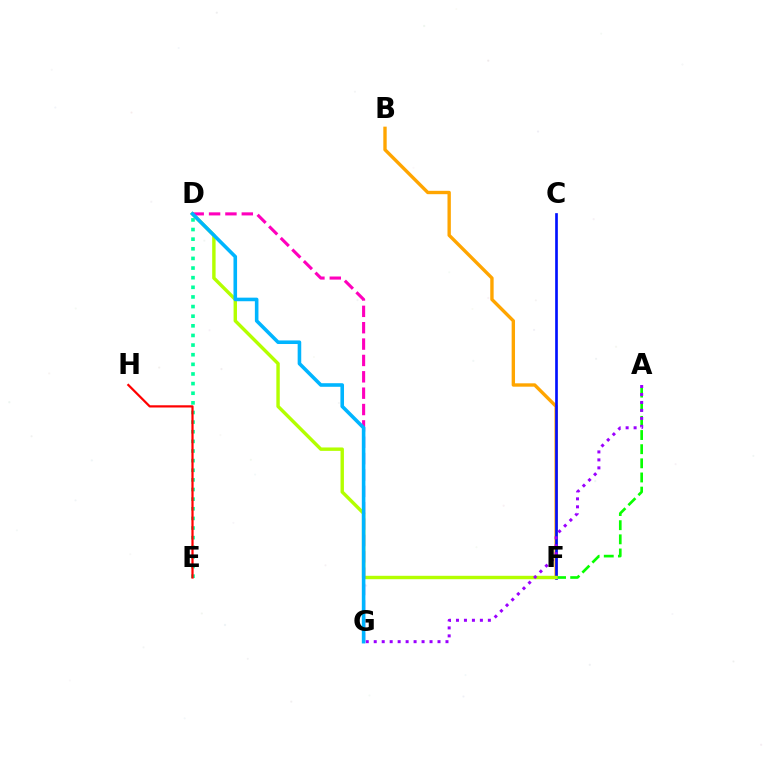{('B', 'F'): [{'color': '#ffa500', 'line_style': 'solid', 'thickness': 2.43}], ('A', 'F'): [{'color': '#08ff00', 'line_style': 'dashed', 'thickness': 1.92}], ('C', 'F'): [{'color': '#0010ff', 'line_style': 'solid', 'thickness': 1.92}], ('D', 'E'): [{'color': '#00ff9d', 'line_style': 'dotted', 'thickness': 2.62}], ('D', 'F'): [{'color': '#b3ff00', 'line_style': 'solid', 'thickness': 2.46}], ('D', 'G'): [{'color': '#ff00bd', 'line_style': 'dashed', 'thickness': 2.22}, {'color': '#00b5ff', 'line_style': 'solid', 'thickness': 2.58}], ('E', 'H'): [{'color': '#ff0000', 'line_style': 'solid', 'thickness': 1.6}], ('A', 'G'): [{'color': '#9b00ff', 'line_style': 'dotted', 'thickness': 2.17}]}